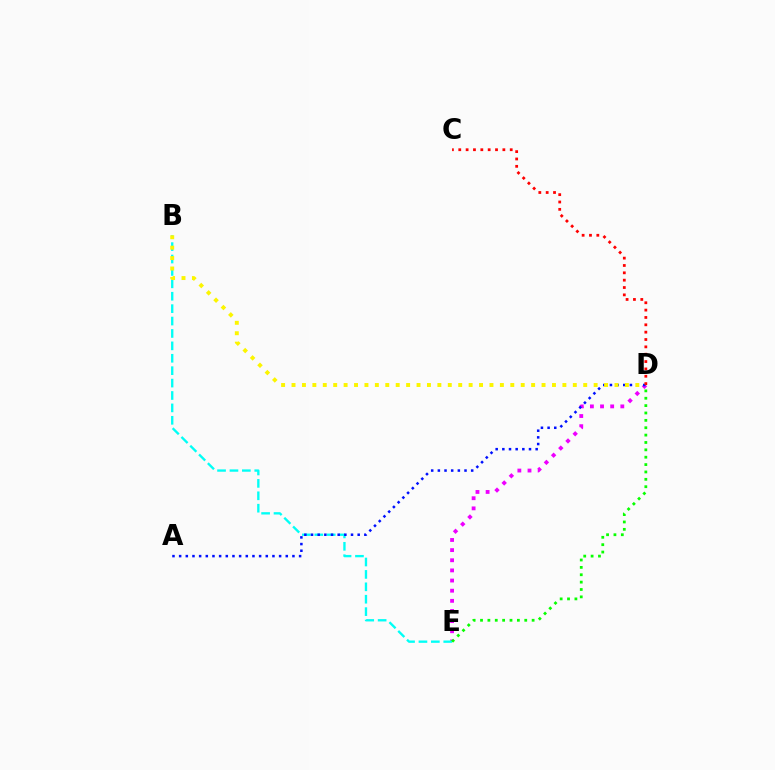{('D', 'E'): [{'color': '#ee00ff', 'line_style': 'dotted', 'thickness': 2.76}, {'color': '#08ff00', 'line_style': 'dotted', 'thickness': 2.0}], ('B', 'E'): [{'color': '#00fff6', 'line_style': 'dashed', 'thickness': 1.69}], ('A', 'D'): [{'color': '#0010ff', 'line_style': 'dotted', 'thickness': 1.81}], ('C', 'D'): [{'color': '#ff0000', 'line_style': 'dotted', 'thickness': 2.0}], ('B', 'D'): [{'color': '#fcf500', 'line_style': 'dotted', 'thickness': 2.83}]}